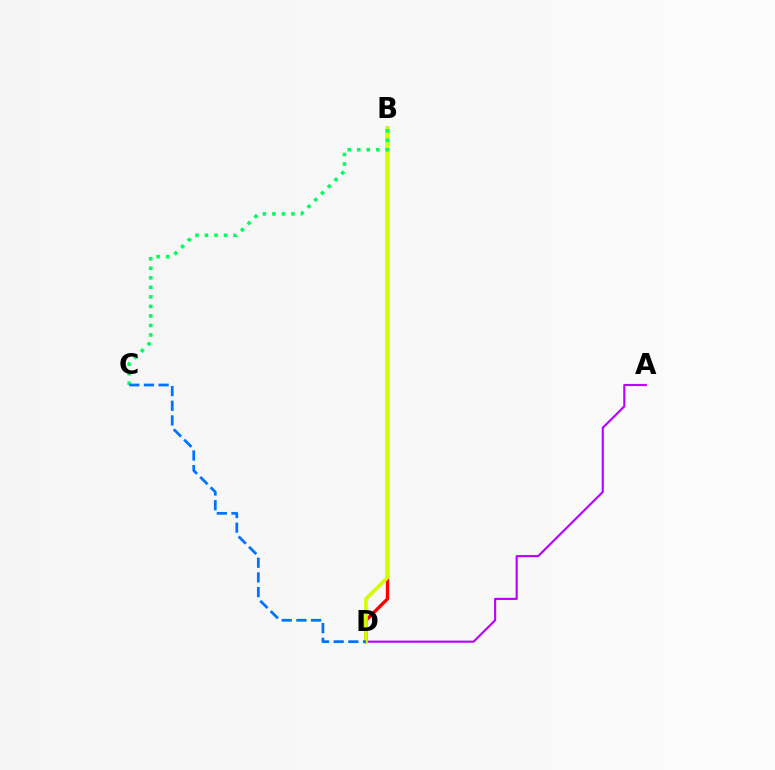{('A', 'D'): [{'color': '#b900ff', 'line_style': 'solid', 'thickness': 1.53}], ('B', 'D'): [{'color': '#ff0000', 'line_style': 'solid', 'thickness': 2.4}, {'color': '#d1ff00', 'line_style': 'solid', 'thickness': 2.6}], ('B', 'C'): [{'color': '#00ff5c', 'line_style': 'dotted', 'thickness': 2.59}], ('C', 'D'): [{'color': '#0074ff', 'line_style': 'dashed', 'thickness': 1.99}]}